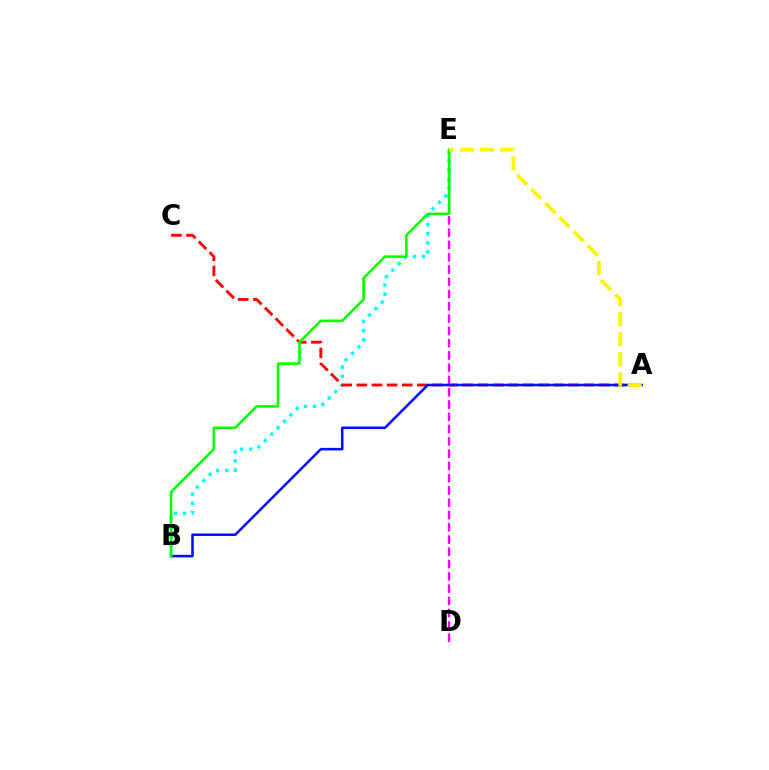{('B', 'E'): [{'color': '#00fff6', 'line_style': 'dotted', 'thickness': 2.46}, {'color': '#08ff00', 'line_style': 'solid', 'thickness': 1.86}], ('A', 'C'): [{'color': '#ff0000', 'line_style': 'dashed', 'thickness': 2.06}], ('D', 'E'): [{'color': '#ee00ff', 'line_style': 'dashed', 'thickness': 1.67}], ('A', 'B'): [{'color': '#0010ff', 'line_style': 'solid', 'thickness': 1.85}], ('A', 'E'): [{'color': '#fcf500', 'line_style': 'dashed', 'thickness': 2.72}]}